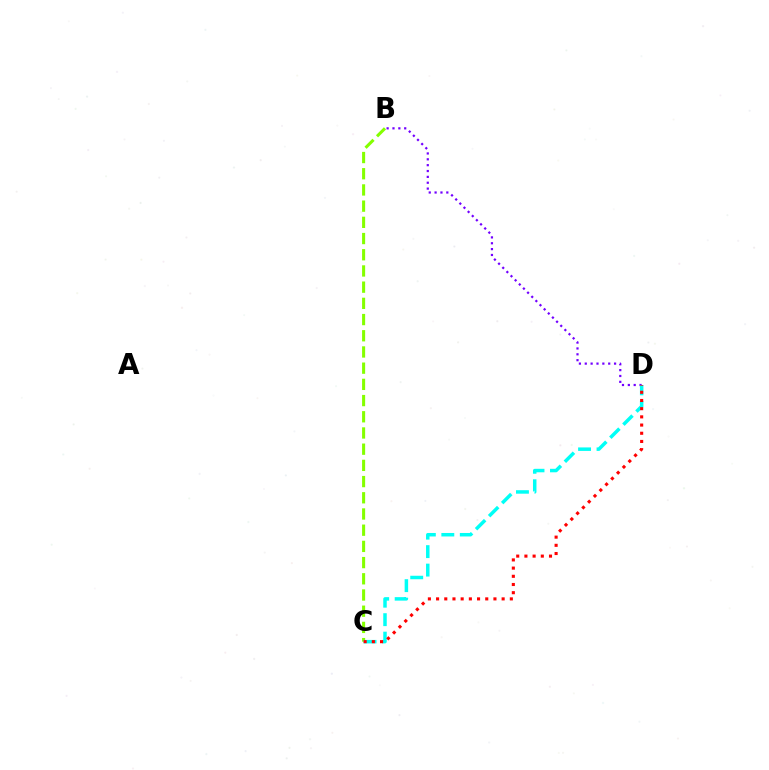{('B', 'C'): [{'color': '#84ff00', 'line_style': 'dashed', 'thickness': 2.2}], ('B', 'D'): [{'color': '#7200ff', 'line_style': 'dotted', 'thickness': 1.59}], ('C', 'D'): [{'color': '#00fff6', 'line_style': 'dashed', 'thickness': 2.51}, {'color': '#ff0000', 'line_style': 'dotted', 'thickness': 2.23}]}